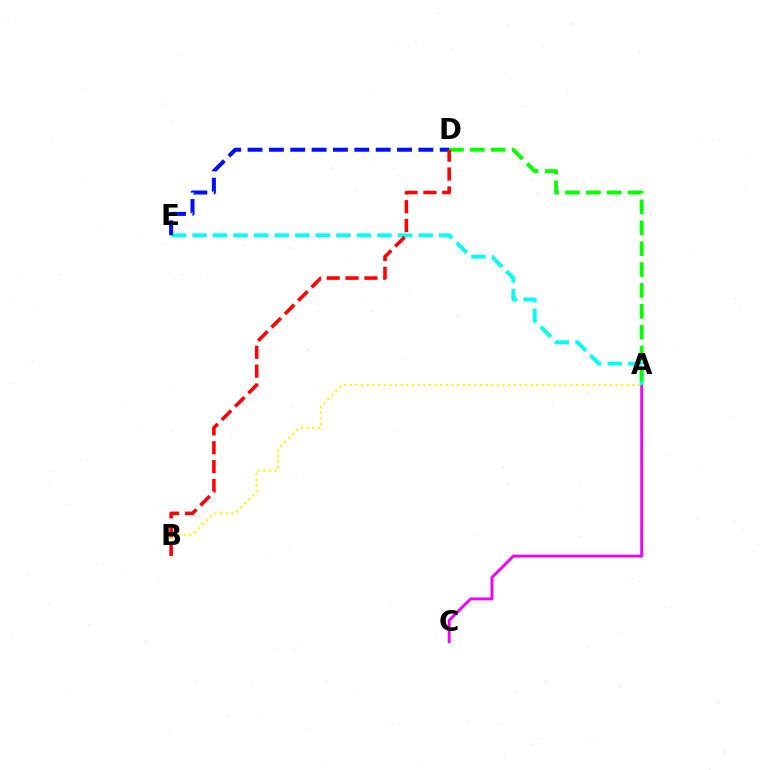{('A', 'C'): [{'color': '#ee00ff', 'line_style': 'solid', 'thickness': 2.06}], ('A', 'E'): [{'color': '#00fff6', 'line_style': 'dashed', 'thickness': 2.79}], ('A', 'B'): [{'color': '#fcf500', 'line_style': 'dotted', 'thickness': 1.54}], ('D', 'E'): [{'color': '#0010ff', 'line_style': 'dashed', 'thickness': 2.9}], ('A', 'D'): [{'color': '#08ff00', 'line_style': 'dashed', 'thickness': 2.84}], ('B', 'D'): [{'color': '#ff0000', 'line_style': 'dashed', 'thickness': 2.56}]}